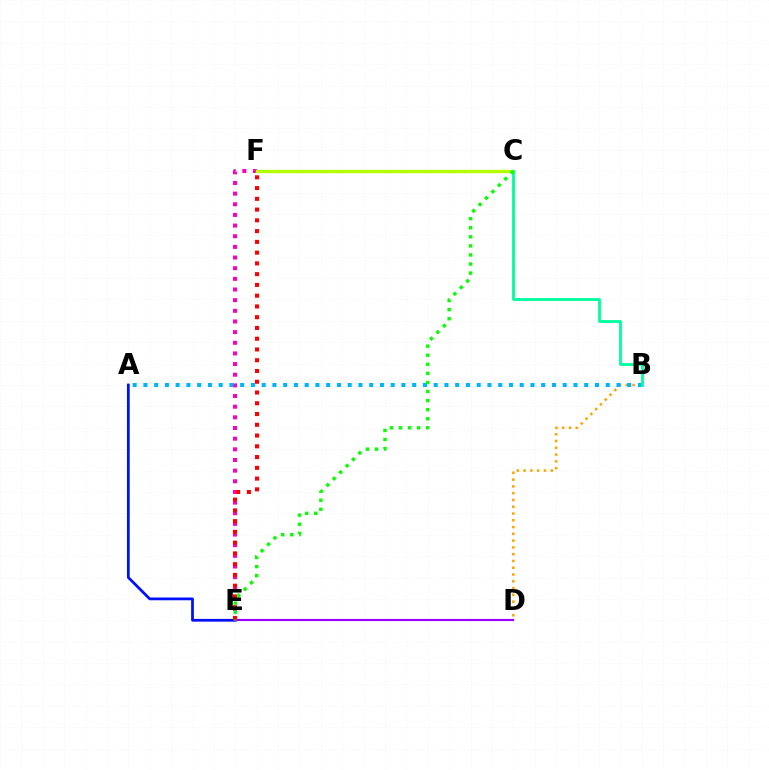{('B', 'D'): [{'color': '#ffa500', 'line_style': 'dotted', 'thickness': 1.84}], ('E', 'F'): [{'color': '#ff00bd', 'line_style': 'dotted', 'thickness': 2.89}, {'color': '#ff0000', 'line_style': 'dotted', 'thickness': 2.92}], ('A', 'B'): [{'color': '#00b5ff', 'line_style': 'dotted', 'thickness': 2.92}], ('C', 'F'): [{'color': '#b3ff00', 'line_style': 'solid', 'thickness': 2.44}], ('B', 'C'): [{'color': '#00ff9d', 'line_style': 'solid', 'thickness': 2.02}], ('A', 'E'): [{'color': '#0010ff', 'line_style': 'solid', 'thickness': 1.98}], ('D', 'E'): [{'color': '#9b00ff', 'line_style': 'solid', 'thickness': 1.54}], ('C', 'E'): [{'color': '#08ff00', 'line_style': 'dotted', 'thickness': 2.47}]}